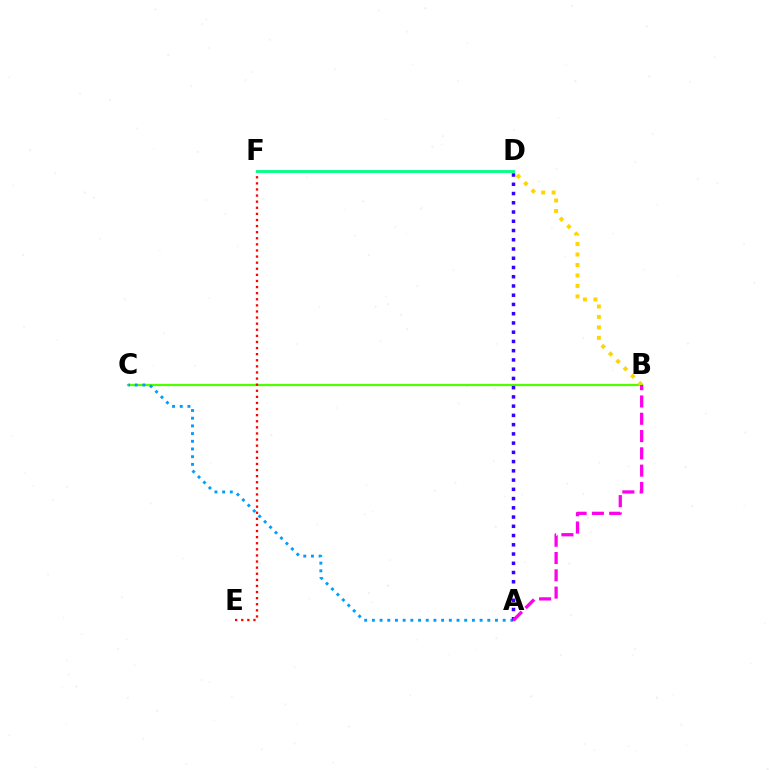{('B', 'C'): [{'color': '#4fff00', 'line_style': 'solid', 'thickness': 1.6}], ('A', 'C'): [{'color': '#009eff', 'line_style': 'dotted', 'thickness': 2.09}], ('A', 'D'): [{'color': '#3700ff', 'line_style': 'dotted', 'thickness': 2.51}], ('B', 'D'): [{'color': '#ffd500', 'line_style': 'dotted', 'thickness': 2.85}], ('E', 'F'): [{'color': '#ff0000', 'line_style': 'dotted', 'thickness': 1.66}], ('A', 'B'): [{'color': '#ff00ed', 'line_style': 'dashed', 'thickness': 2.35}], ('D', 'F'): [{'color': '#00ff86', 'line_style': 'solid', 'thickness': 2.03}]}